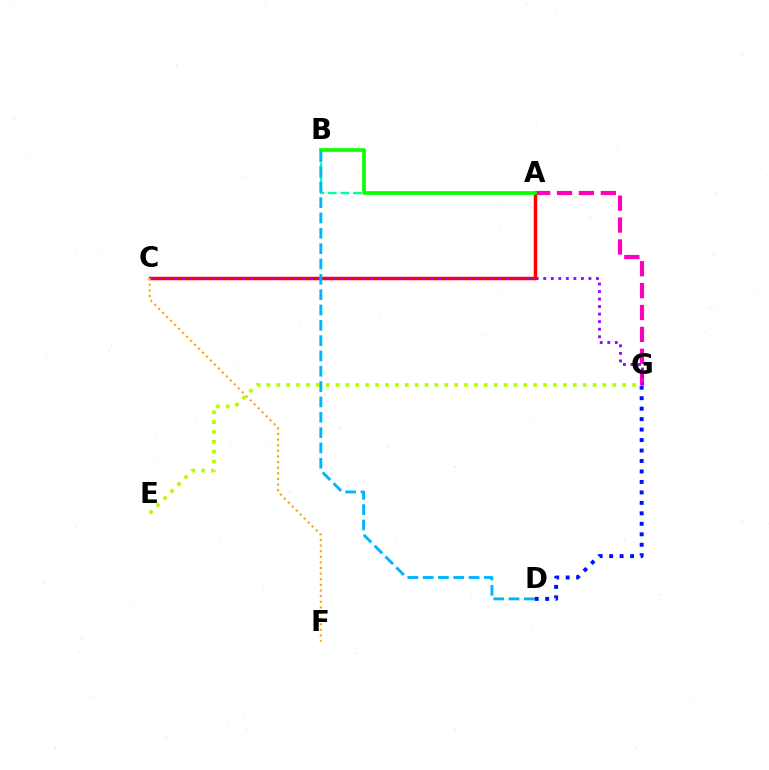{('E', 'G'): [{'color': '#b3ff00', 'line_style': 'dotted', 'thickness': 2.69}], ('A', 'G'): [{'color': '#ff00bd', 'line_style': 'dashed', 'thickness': 2.97}], ('A', 'B'): [{'color': '#00ff9d', 'line_style': 'dashed', 'thickness': 1.7}, {'color': '#08ff00', 'line_style': 'solid', 'thickness': 2.62}], ('A', 'C'): [{'color': '#ff0000', 'line_style': 'solid', 'thickness': 2.51}], ('C', 'F'): [{'color': '#ffa500', 'line_style': 'dotted', 'thickness': 1.53}], ('C', 'G'): [{'color': '#9b00ff', 'line_style': 'dotted', 'thickness': 2.05}], ('B', 'D'): [{'color': '#00b5ff', 'line_style': 'dashed', 'thickness': 2.08}], ('D', 'G'): [{'color': '#0010ff', 'line_style': 'dotted', 'thickness': 2.84}]}